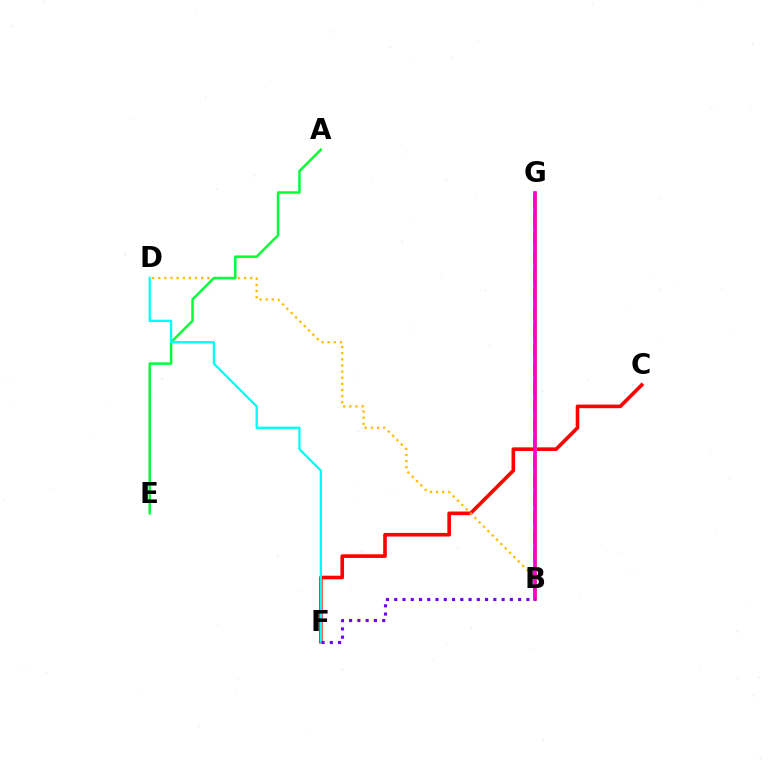{('B', 'G'): [{'color': '#004bff', 'line_style': 'dashed', 'thickness': 2.53}, {'color': '#84ff00', 'line_style': 'solid', 'thickness': 2.09}, {'color': '#ff00cf', 'line_style': 'solid', 'thickness': 2.65}], ('C', 'F'): [{'color': '#ff0000', 'line_style': 'solid', 'thickness': 2.61}], ('B', 'D'): [{'color': '#ffbd00', 'line_style': 'dotted', 'thickness': 1.67}], ('A', 'E'): [{'color': '#00ff39', 'line_style': 'solid', 'thickness': 1.78}], ('D', 'F'): [{'color': '#00fff6', 'line_style': 'solid', 'thickness': 1.65}], ('B', 'F'): [{'color': '#7200ff', 'line_style': 'dotted', 'thickness': 2.24}]}